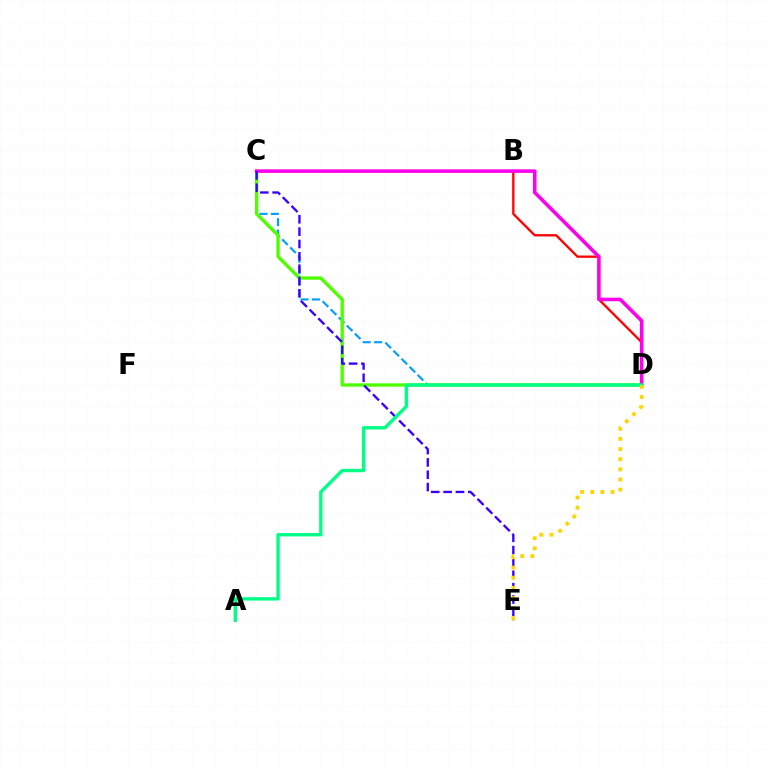{('C', 'D'): [{'color': '#009eff', 'line_style': 'dashed', 'thickness': 1.55}, {'color': '#4fff00', 'line_style': 'solid', 'thickness': 2.41}, {'color': '#ff00ed', 'line_style': 'solid', 'thickness': 2.56}], ('B', 'D'): [{'color': '#ff0000', 'line_style': 'solid', 'thickness': 1.66}], ('C', 'E'): [{'color': '#3700ff', 'line_style': 'dashed', 'thickness': 1.68}], ('A', 'D'): [{'color': '#00ff86', 'line_style': 'solid', 'thickness': 2.43}], ('D', 'E'): [{'color': '#ffd500', 'line_style': 'dotted', 'thickness': 2.76}]}